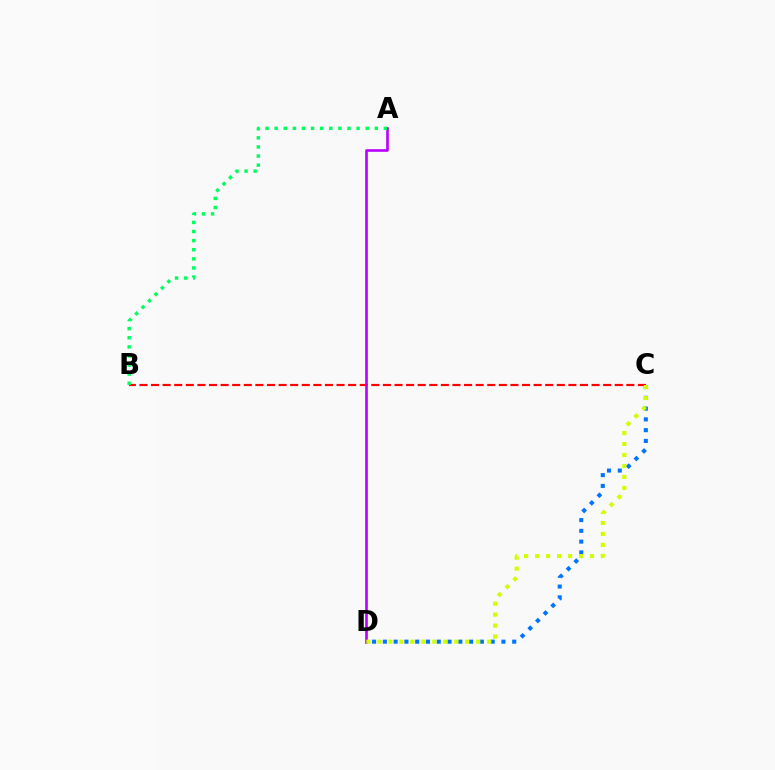{('C', 'D'): [{'color': '#0074ff', 'line_style': 'dotted', 'thickness': 2.93}, {'color': '#d1ff00', 'line_style': 'dotted', 'thickness': 2.98}], ('B', 'C'): [{'color': '#ff0000', 'line_style': 'dashed', 'thickness': 1.57}], ('A', 'D'): [{'color': '#b900ff', 'line_style': 'solid', 'thickness': 1.89}], ('A', 'B'): [{'color': '#00ff5c', 'line_style': 'dotted', 'thickness': 2.47}]}